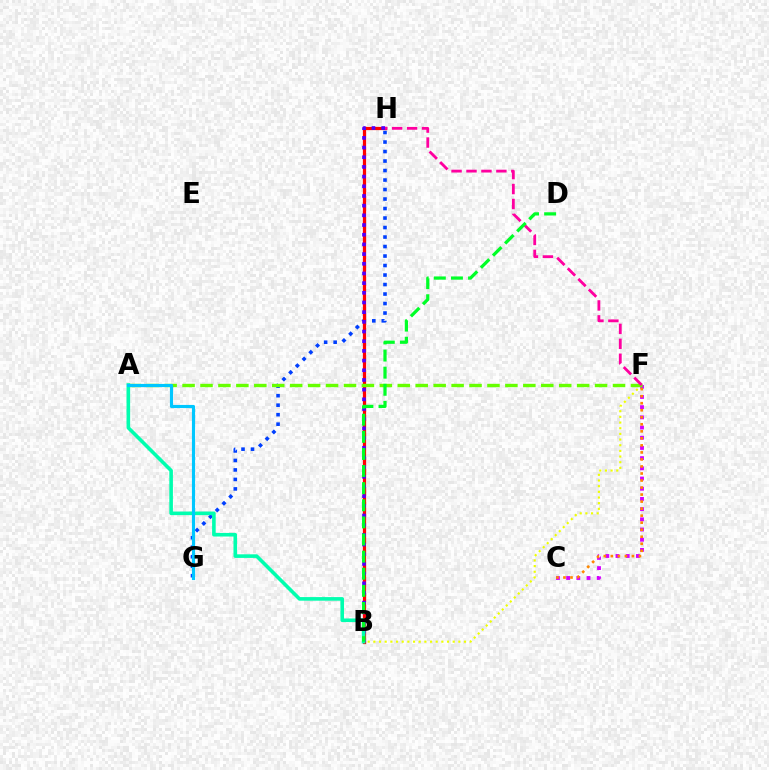{('G', 'H'): [{'color': '#003fff', 'line_style': 'dotted', 'thickness': 2.58}], ('C', 'F'): [{'color': '#d600ff', 'line_style': 'dotted', 'thickness': 2.77}, {'color': '#ff8800', 'line_style': 'dotted', 'thickness': 1.91}], ('B', 'F'): [{'color': '#eeff00', 'line_style': 'dotted', 'thickness': 1.54}], ('B', 'H'): [{'color': '#ff0000', 'line_style': 'solid', 'thickness': 2.34}, {'color': '#4f00ff', 'line_style': 'dotted', 'thickness': 2.63}], ('A', 'F'): [{'color': '#66ff00', 'line_style': 'dashed', 'thickness': 2.44}], ('A', 'B'): [{'color': '#00ffaf', 'line_style': 'solid', 'thickness': 2.59}], ('F', 'H'): [{'color': '#ff00a0', 'line_style': 'dashed', 'thickness': 2.03}], ('A', 'G'): [{'color': '#00c7ff', 'line_style': 'solid', 'thickness': 2.26}], ('B', 'D'): [{'color': '#00ff27', 'line_style': 'dashed', 'thickness': 2.32}]}